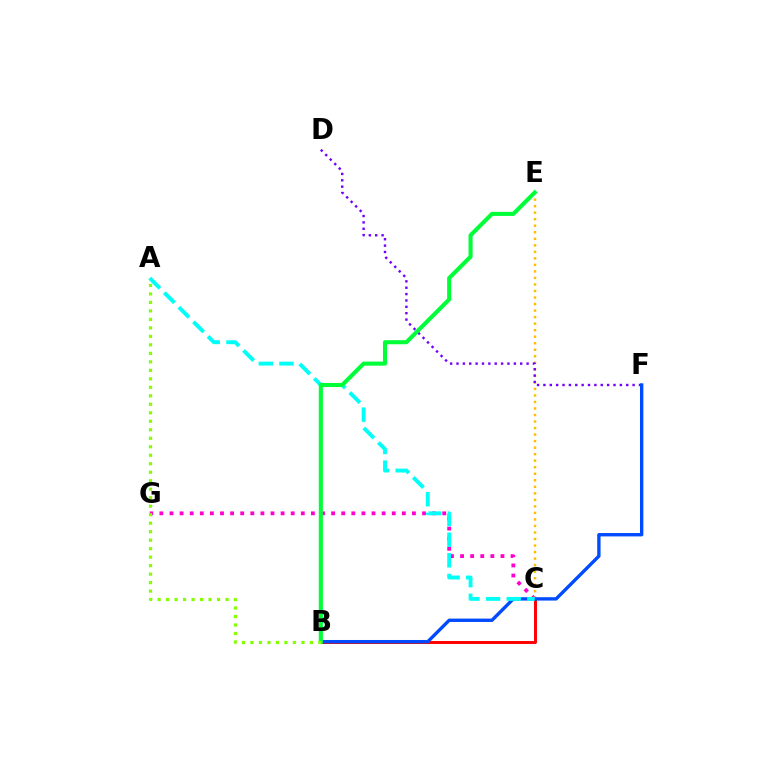{('C', 'G'): [{'color': '#ff00cf', 'line_style': 'dotted', 'thickness': 2.74}], ('B', 'C'): [{'color': '#ff0000', 'line_style': 'solid', 'thickness': 2.12}], ('C', 'E'): [{'color': '#ffbd00', 'line_style': 'dotted', 'thickness': 1.77}], ('D', 'F'): [{'color': '#7200ff', 'line_style': 'dotted', 'thickness': 1.73}], ('B', 'F'): [{'color': '#004bff', 'line_style': 'solid', 'thickness': 2.42}], ('A', 'C'): [{'color': '#00fff6', 'line_style': 'dashed', 'thickness': 2.8}], ('B', 'E'): [{'color': '#00ff39', 'line_style': 'solid', 'thickness': 2.94}], ('A', 'B'): [{'color': '#84ff00', 'line_style': 'dotted', 'thickness': 2.31}]}